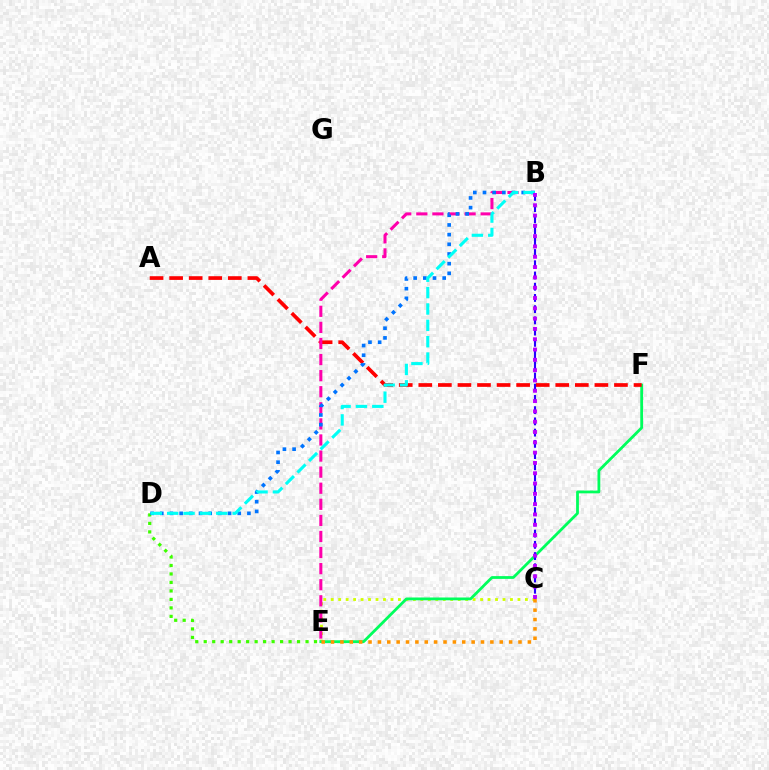{('C', 'E'): [{'color': '#d1ff00', 'line_style': 'dotted', 'thickness': 2.03}, {'color': '#ff9400', 'line_style': 'dotted', 'thickness': 2.55}], ('E', 'F'): [{'color': '#00ff5c', 'line_style': 'solid', 'thickness': 2.0}], ('A', 'F'): [{'color': '#ff0000', 'line_style': 'dashed', 'thickness': 2.66}], ('D', 'E'): [{'color': '#3dff00', 'line_style': 'dotted', 'thickness': 2.31}], ('B', 'E'): [{'color': '#ff00ac', 'line_style': 'dashed', 'thickness': 2.18}], ('B', 'D'): [{'color': '#0074ff', 'line_style': 'dotted', 'thickness': 2.63}, {'color': '#00fff6', 'line_style': 'dashed', 'thickness': 2.22}], ('B', 'C'): [{'color': '#2500ff', 'line_style': 'dashed', 'thickness': 1.52}, {'color': '#b900ff', 'line_style': 'dotted', 'thickness': 2.8}]}